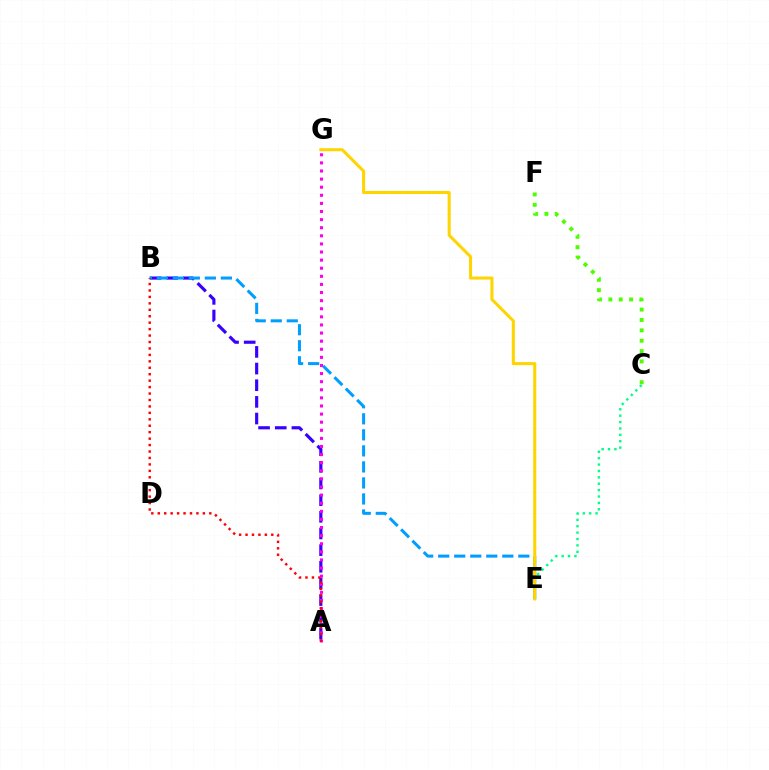{('A', 'B'): [{'color': '#3700ff', 'line_style': 'dashed', 'thickness': 2.26}, {'color': '#ff0000', 'line_style': 'dotted', 'thickness': 1.75}], ('C', 'E'): [{'color': '#00ff86', 'line_style': 'dotted', 'thickness': 1.74}], ('C', 'F'): [{'color': '#4fff00', 'line_style': 'dotted', 'thickness': 2.82}], ('B', 'E'): [{'color': '#009eff', 'line_style': 'dashed', 'thickness': 2.18}], ('A', 'G'): [{'color': '#ff00ed', 'line_style': 'dotted', 'thickness': 2.2}], ('E', 'G'): [{'color': '#ffd500', 'line_style': 'solid', 'thickness': 2.2}]}